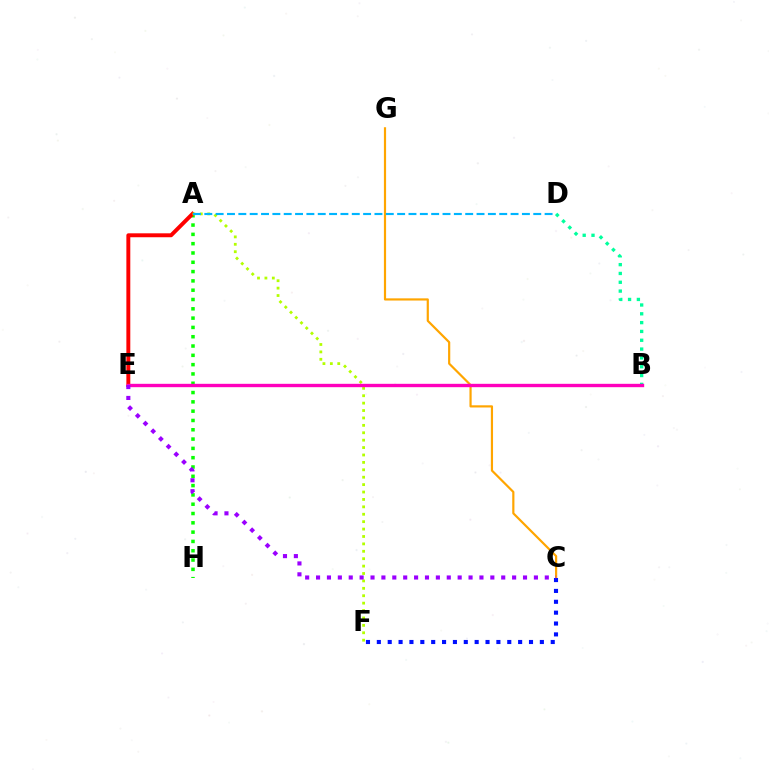{('C', 'G'): [{'color': '#ffa500', 'line_style': 'solid', 'thickness': 1.57}], ('A', 'H'): [{'color': '#08ff00', 'line_style': 'dotted', 'thickness': 2.53}], ('B', 'D'): [{'color': '#00ff9d', 'line_style': 'dotted', 'thickness': 2.4}], ('C', 'F'): [{'color': '#0010ff', 'line_style': 'dotted', 'thickness': 2.95}], ('A', 'E'): [{'color': '#ff0000', 'line_style': 'solid', 'thickness': 2.83}], ('A', 'F'): [{'color': '#b3ff00', 'line_style': 'dotted', 'thickness': 2.01}], ('B', 'E'): [{'color': '#ff00bd', 'line_style': 'solid', 'thickness': 2.43}], ('A', 'D'): [{'color': '#00b5ff', 'line_style': 'dashed', 'thickness': 1.54}], ('C', 'E'): [{'color': '#9b00ff', 'line_style': 'dotted', 'thickness': 2.96}]}